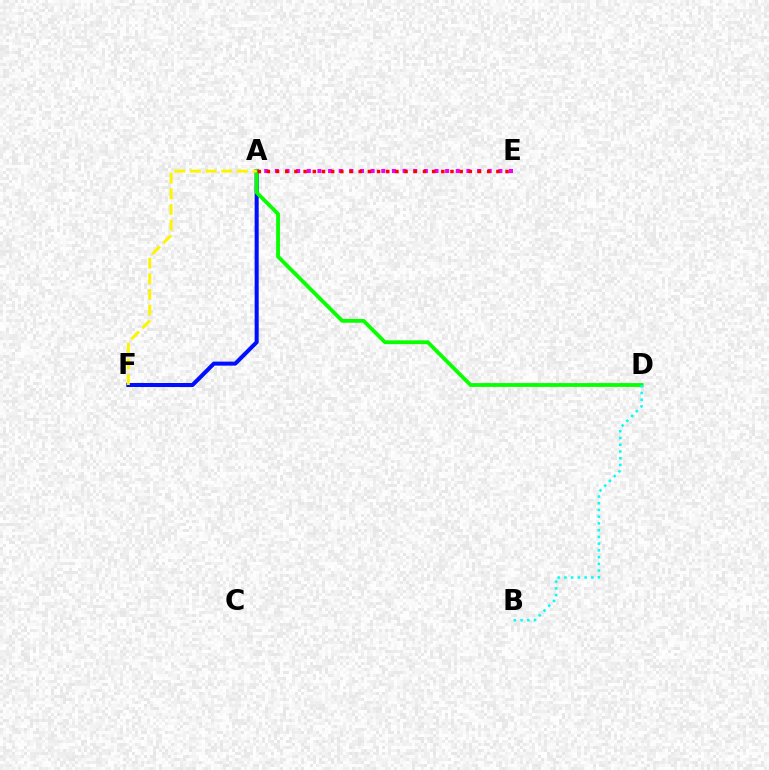{('A', 'F'): [{'color': '#0010ff', 'line_style': 'solid', 'thickness': 2.92}, {'color': '#fcf500', 'line_style': 'dashed', 'thickness': 2.13}], ('A', 'E'): [{'color': '#ee00ff', 'line_style': 'dotted', 'thickness': 2.89}, {'color': '#ff0000', 'line_style': 'dotted', 'thickness': 2.49}], ('A', 'D'): [{'color': '#08ff00', 'line_style': 'solid', 'thickness': 2.74}], ('B', 'D'): [{'color': '#00fff6', 'line_style': 'dotted', 'thickness': 1.83}]}